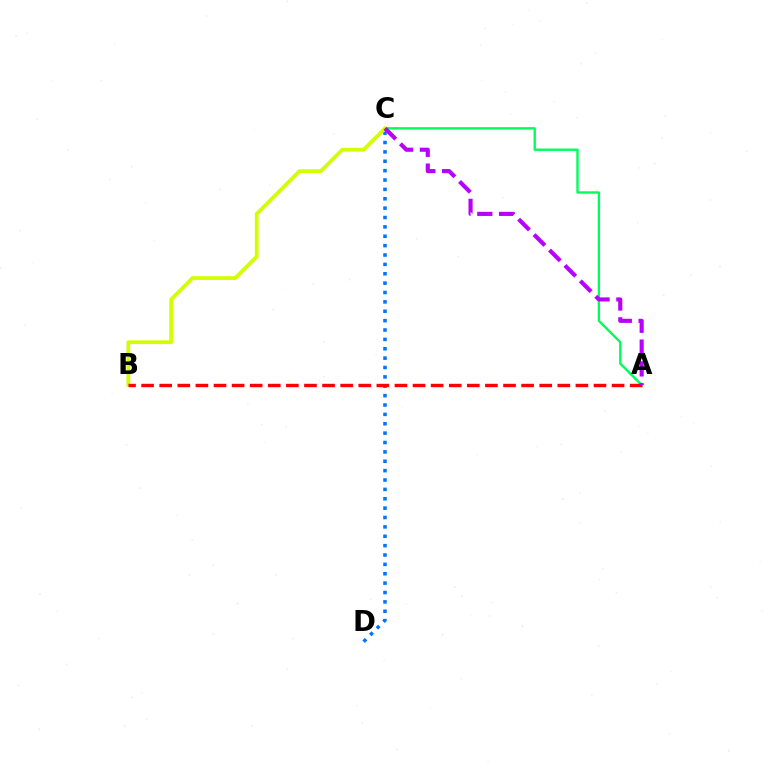{('C', 'D'): [{'color': '#0074ff', 'line_style': 'dotted', 'thickness': 2.55}], ('A', 'C'): [{'color': '#00ff5c', 'line_style': 'solid', 'thickness': 1.72}, {'color': '#b900ff', 'line_style': 'dashed', 'thickness': 2.96}], ('B', 'C'): [{'color': '#d1ff00', 'line_style': 'solid', 'thickness': 2.7}], ('A', 'B'): [{'color': '#ff0000', 'line_style': 'dashed', 'thickness': 2.46}]}